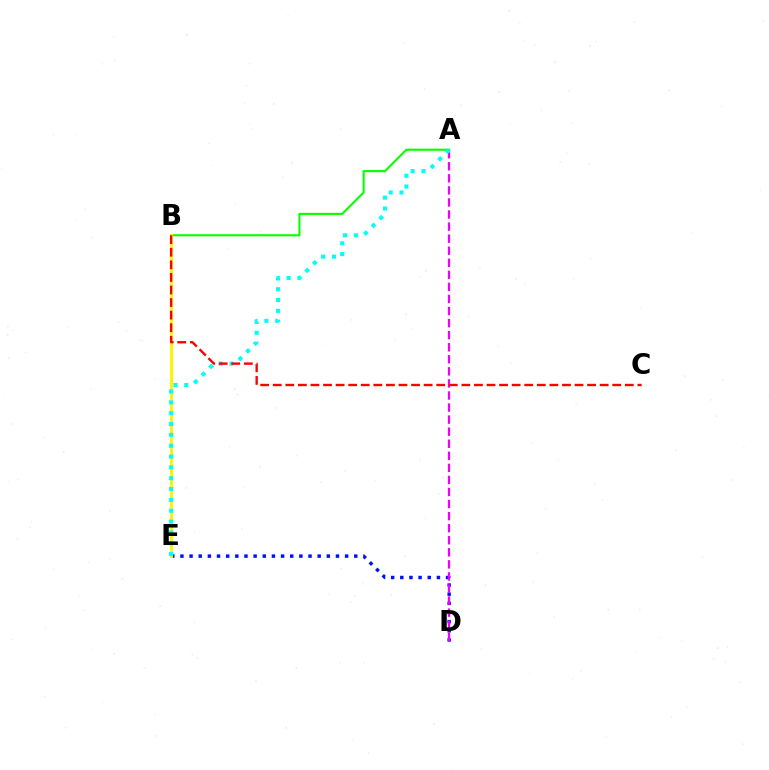{('A', 'B'): [{'color': '#08ff00', 'line_style': 'solid', 'thickness': 1.52}], ('D', 'E'): [{'color': '#0010ff', 'line_style': 'dotted', 'thickness': 2.49}], ('B', 'E'): [{'color': '#fcf500', 'line_style': 'solid', 'thickness': 2.12}], ('A', 'D'): [{'color': '#ee00ff', 'line_style': 'dashed', 'thickness': 1.64}], ('A', 'E'): [{'color': '#00fff6', 'line_style': 'dotted', 'thickness': 2.94}], ('B', 'C'): [{'color': '#ff0000', 'line_style': 'dashed', 'thickness': 1.71}]}